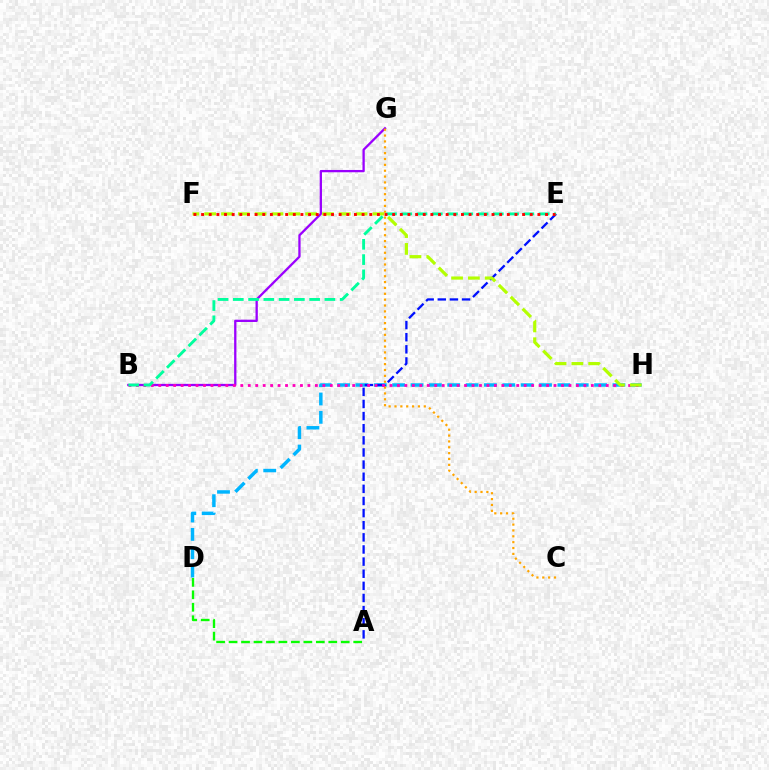{('D', 'H'): [{'color': '#00b5ff', 'line_style': 'dashed', 'thickness': 2.49}], ('B', 'G'): [{'color': '#9b00ff', 'line_style': 'solid', 'thickness': 1.66}], ('A', 'E'): [{'color': '#0010ff', 'line_style': 'dashed', 'thickness': 1.65}], ('C', 'G'): [{'color': '#ffa500', 'line_style': 'dotted', 'thickness': 1.59}], ('B', 'H'): [{'color': '#ff00bd', 'line_style': 'dotted', 'thickness': 2.03}], ('A', 'D'): [{'color': '#08ff00', 'line_style': 'dashed', 'thickness': 1.69}], ('F', 'H'): [{'color': '#b3ff00', 'line_style': 'dashed', 'thickness': 2.29}], ('B', 'E'): [{'color': '#00ff9d', 'line_style': 'dashed', 'thickness': 2.07}], ('E', 'F'): [{'color': '#ff0000', 'line_style': 'dotted', 'thickness': 2.08}]}